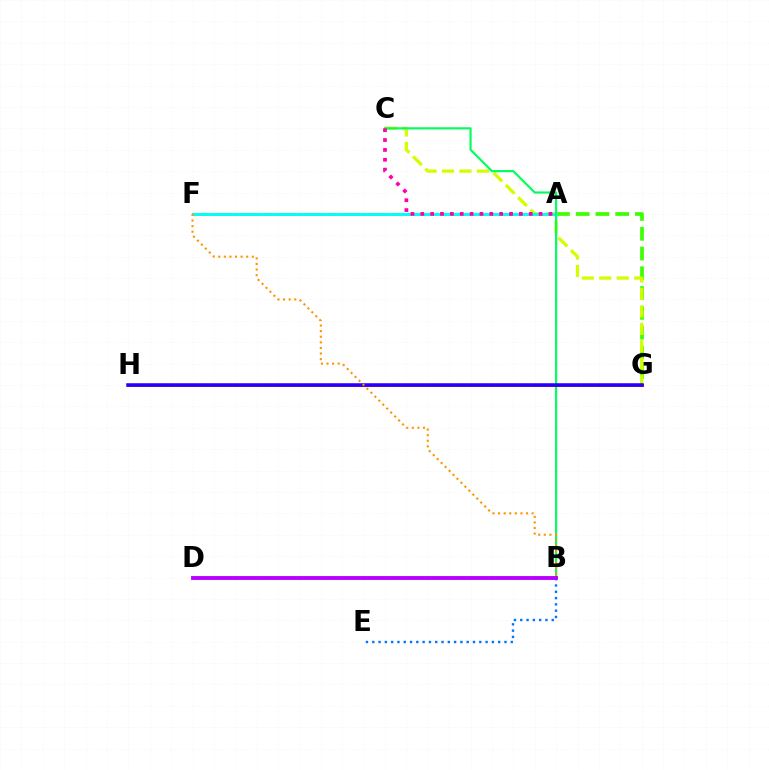{('B', 'E'): [{'color': '#0074ff', 'line_style': 'dotted', 'thickness': 1.71}], ('A', 'G'): [{'color': '#3dff00', 'line_style': 'dashed', 'thickness': 2.69}], ('C', 'G'): [{'color': '#d1ff00', 'line_style': 'dashed', 'thickness': 2.37}], ('A', 'F'): [{'color': '#00fff6', 'line_style': 'solid', 'thickness': 2.13}], ('B', 'C'): [{'color': '#00ff5c', 'line_style': 'solid', 'thickness': 1.55}], ('G', 'H'): [{'color': '#ff0000', 'line_style': 'solid', 'thickness': 1.98}, {'color': '#2500ff', 'line_style': 'solid', 'thickness': 2.55}], ('B', 'D'): [{'color': '#b900ff', 'line_style': 'solid', 'thickness': 2.79}], ('A', 'C'): [{'color': '#ff00ac', 'line_style': 'dotted', 'thickness': 2.68}], ('B', 'F'): [{'color': '#ff9400', 'line_style': 'dotted', 'thickness': 1.52}]}